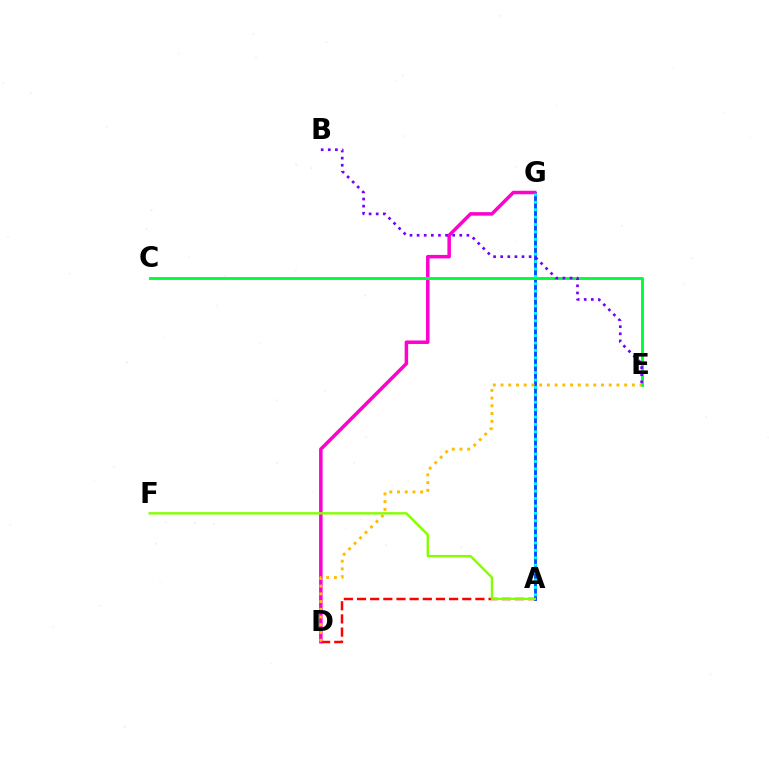{('A', 'G'): [{'color': '#004bff', 'line_style': 'solid', 'thickness': 2.06}, {'color': '#00fff6', 'line_style': 'dotted', 'thickness': 2.01}], ('D', 'G'): [{'color': '#ff00cf', 'line_style': 'solid', 'thickness': 2.53}], ('C', 'E'): [{'color': '#00ff39', 'line_style': 'solid', 'thickness': 2.1}], ('B', 'E'): [{'color': '#7200ff', 'line_style': 'dotted', 'thickness': 1.93}], ('A', 'D'): [{'color': '#ff0000', 'line_style': 'dashed', 'thickness': 1.79}], ('D', 'E'): [{'color': '#ffbd00', 'line_style': 'dotted', 'thickness': 2.1}], ('A', 'F'): [{'color': '#84ff00', 'line_style': 'solid', 'thickness': 1.72}]}